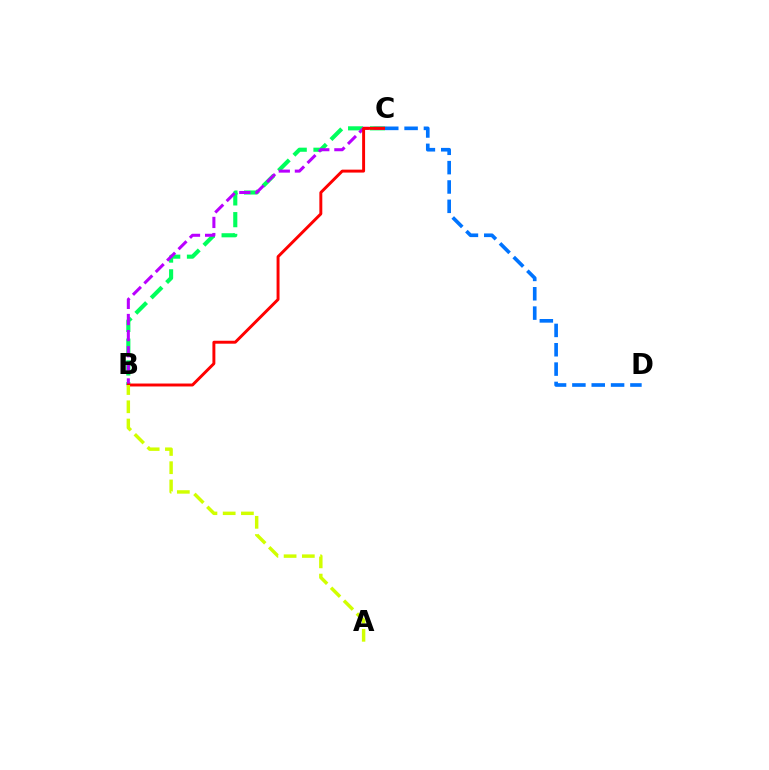{('B', 'C'): [{'color': '#00ff5c', 'line_style': 'dashed', 'thickness': 2.96}, {'color': '#b900ff', 'line_style': 'dashed', 'thickness': 2.19}, {'color': '#ff0000', 'line_style': 'solid', 'thickness': 2.11}], ('C', 'D'): [{'color': '#0074ff', 'line_style': 'dashed', 'thickness': 2.63}], ('A', 'B'): [{'color': '#d1ff00', 'line_style': 'dashed', 'thickness': 2.48}]}